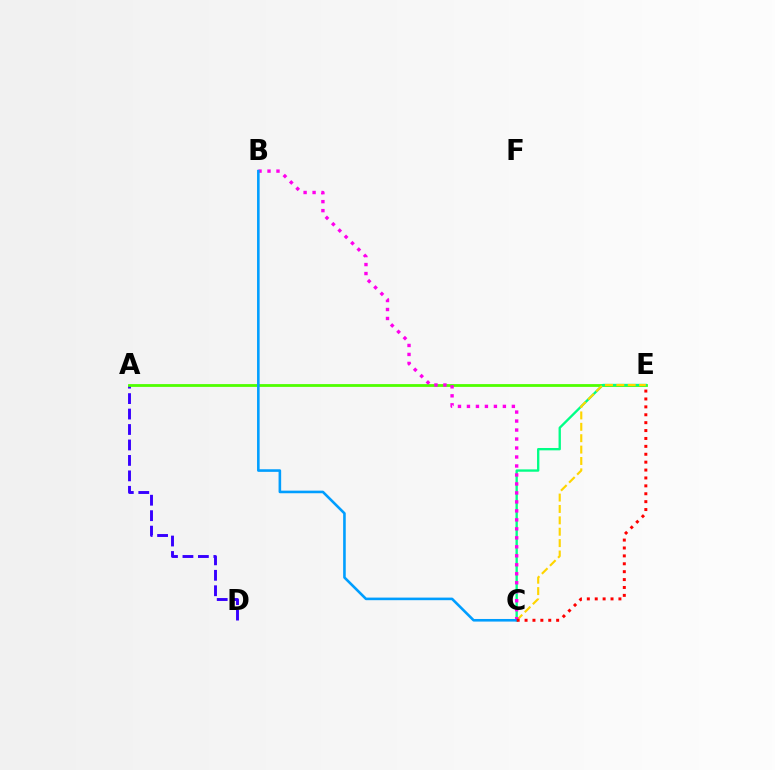{('A', 'D'): [{'color': '#3700ff', 'line_style': 'dashed', 'thickness': 2.1}], ('A', 'E'): [{'color': '#4fff00', 'line_style': 'solid', 'thickness': 2.01}], ('C', 'E'): [{'color': '#00ff86', 'line_style': 'solid', 'thickness': 1.69}, {'color': '#ffd500', 'line_style': 'dashed', 'thickness': 1.55}, {'color': '#ff0000', 'line_style': 'dotted', 'thickness': 2.15}], ('B', 'C'): [{'color': '#ff00ed', 'line_style': 'dotted', 'thickness': 2.44}, {'color': '#009eff', 'line_style': 'solid', 'thickness': 1.87}]}